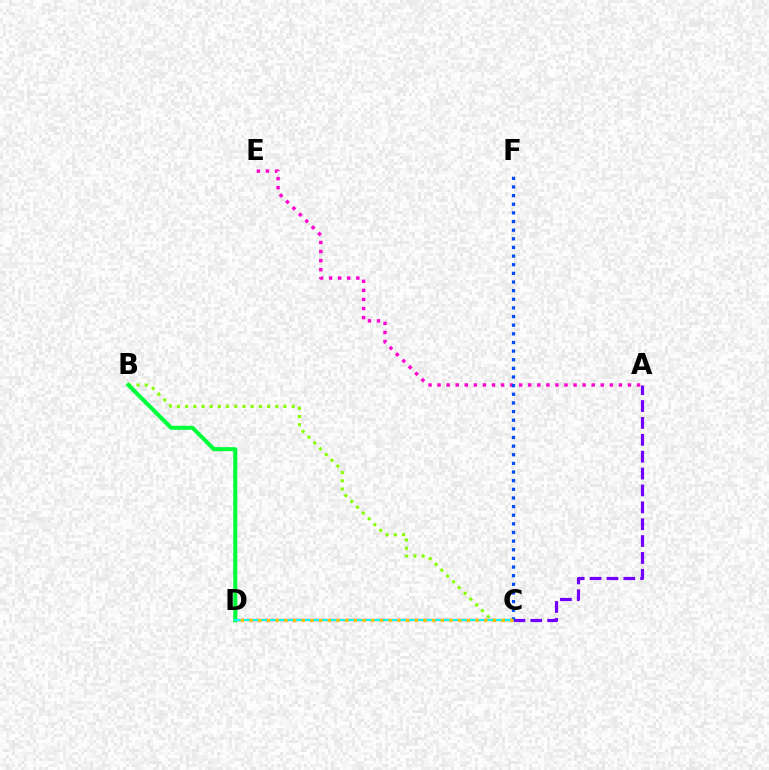{('C', 'D'): [{'color': '#ff0000', 'line_style': 'solid', 'thickness': 1.63}, {'color': '#00fff6', 'line_style': 'solid', 'thickness': 1.51}, {'color': '#ffbd00', 'line_style': 'dotted', 'thickness': 2.36}], ('A', 'C'): [{'color': '#7200ff', 'line_style': 'dashed', 'thickness': 2.29}], ('B', 'C'): [{'color': '#84ff00', 'line_style': 'dotted', 'thickness': 2.23}], ('A', 'E'): [{'color': '#ff00cf', 'line_style': 'dotted', 'thickness': 2.46}], ('B', 'D'): [{'color': '#00ff39', 'line_style': 'solid', 'thickness': 2.92}], ('C', 'F'): [{'color': '#004bff', 'line_style': 'dotted', 'thickness': 2.35}]}